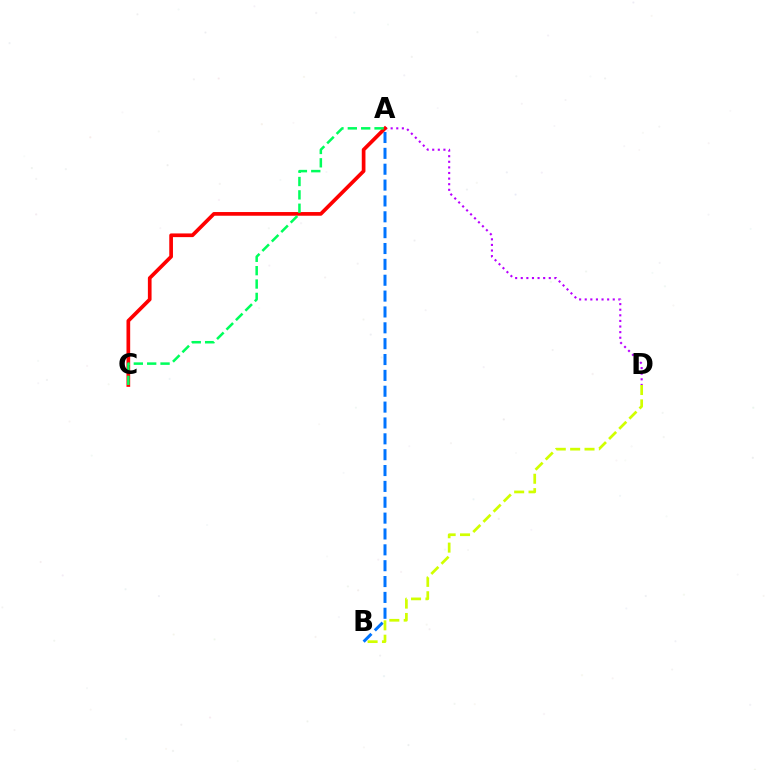{('A', 'B'): [{'color': '#0074ff', 'line_style': 'dashed', 'thickness': 2.15}], ('A', 'D'): [{'color': '#b900ff', 'line_style': 'dotted', 'thickness': 1.52}], ('B', 'D'): [{'color': '#d1ff00', 'line_style': 'dashed', 'thickness': 1.95}], ('A', 'C'): [{'color': '#ff0000', 'line_style': 'solid', 'thickness': 2.66}, {'color': '#00ff5c', 'line_style': 'dashed', 'thickness': 1.82}]}